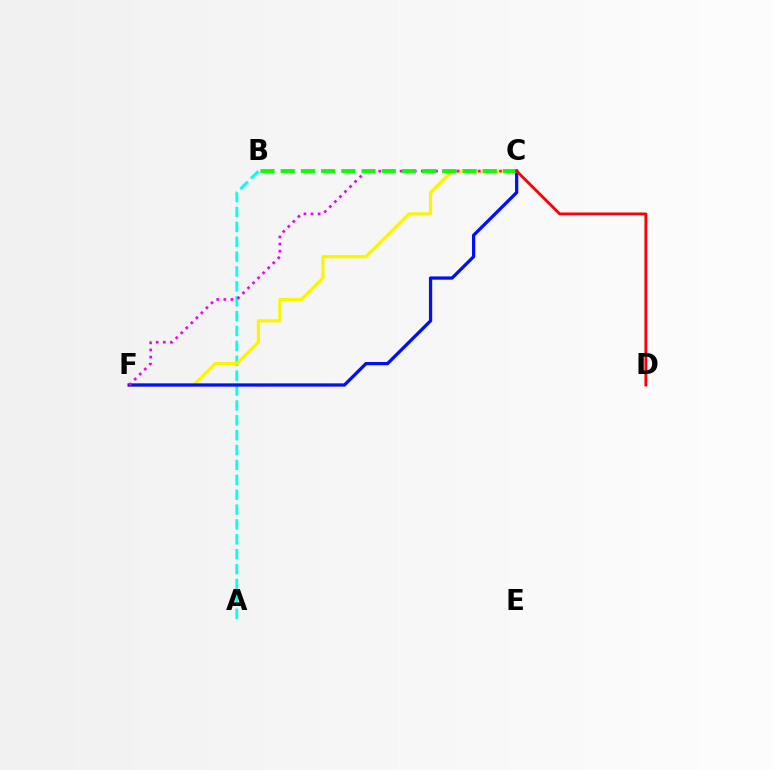{('A', 'B'): [{'color': '#00fff6', 'line_style': 'dashed', 'thickness': 2.02}], ('C', 'F'): [{'color': '#fcf500', 'line_style': 'solid', 'thickness': 2.32}, {'color': '#0010ff', 'line_style': 'solid', 'thickness': 2.35}, {'color': '#ee00ff', 'line_style': 'dotted', 'thickness': 1.93}], ('B', 'C'): [{'color': '#08ff00', 'line_style': 'dashed', 'thickness': 2.74}], ('C', 'D'): [{'color': '#ff0000', 'line_style': 'solid', 'thickness': 2.03}]}